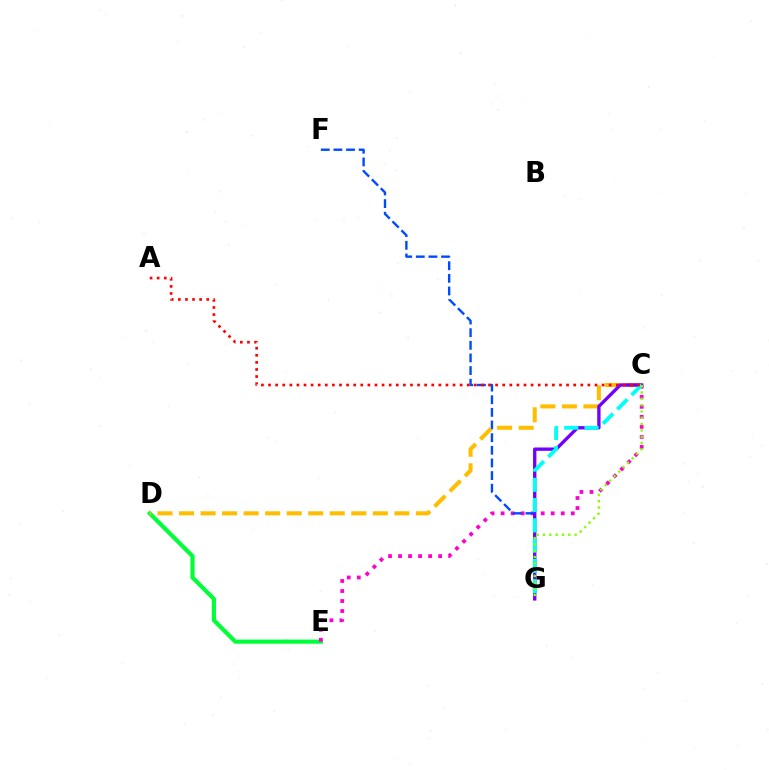{('D', 'E'): [{'color': '#00ff39', 'line_style': 'solid', 'thickness': 3.0}], ('C', 'E'): [{'color': '#ff00cf', 'line_style': 'dotted', 'thickness': 2.72}], ('F', 'G'): [{'color': '#004bff', 'line_style': 'dashed', 'thickness': 1.72}], ('C', 'D'): [{'color': '#ffbd00', 'line_style': 'dashed', 'thickness': 2.93}], ('C', 'G'): [{'color': '#7200ff', 'line_style': 'solid', 'thickness': 2.41}, {'color': '#00fff6', 'line_style': 'dashed', 'thickness': 2.75}, {'color': '#84ff00', 'line_style': 'dotted', 'thickness': 1.72}], ('A', 'C'): [{'color': '#ff0000', 'line_style': 'dotted', 'thickness': 1.93}]}